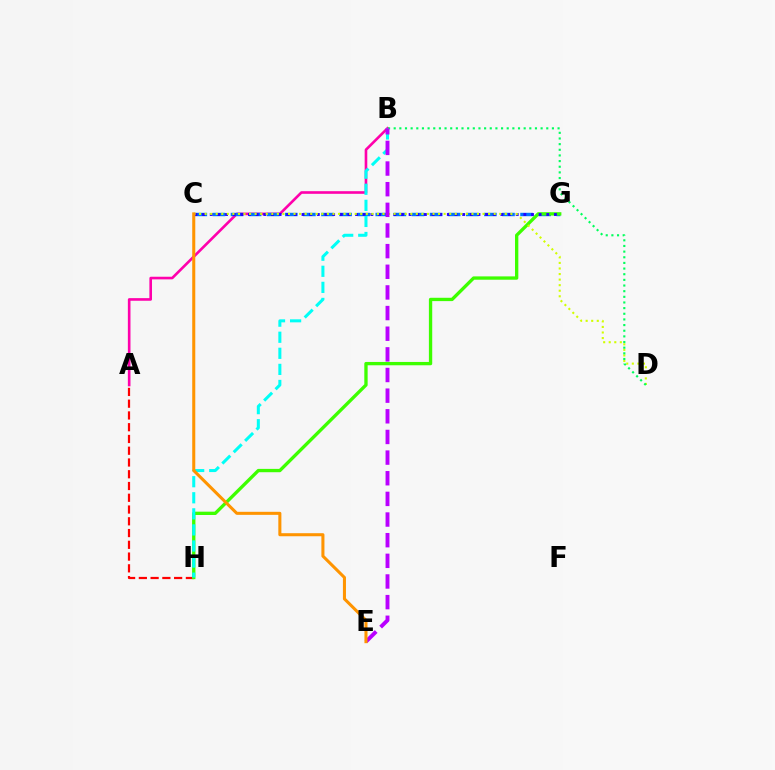{('A', 'B'): [{'color': '#ff00ac', 'line_style': 'solid', 'thickness': 1.89}], ('C', 'G'): [{'color': '#0074ff', 'line_style': 'dashed', 'thickness': 2.46}, {'color': '#2500ff', 'line_style': 'dotted', 'thickness': 2.08}], ('A', 'H'): [{'color': '#ff0000', 'line_style': 'dashed', 'thickness': 1.6}], ('G', 'H'): [{'color': '#3dff00', 'line_style': 'solid', 'thickness': 2.4}], ('C', 'D'): [{'color': '#d1ff00', 'line_style': 'dotted', 'thickness': 1.51}], ('B', 'H'): [{'color': '#00fff6', 'line_style': 'dashed', 'thickness': 2.18}], ('B', 'D'): [{'color': '#00ff5c', 'line_style': 'dotted', 'thickness': 1.54}], ('B', 'E'): [{'color': '#b900ff', 'line_style': 'dashed', 'thickness': 2.8}], ('C', 'E'): [{'color': '#ff9400', 'line_style': 'solid', 'thickness': 2.19}]}